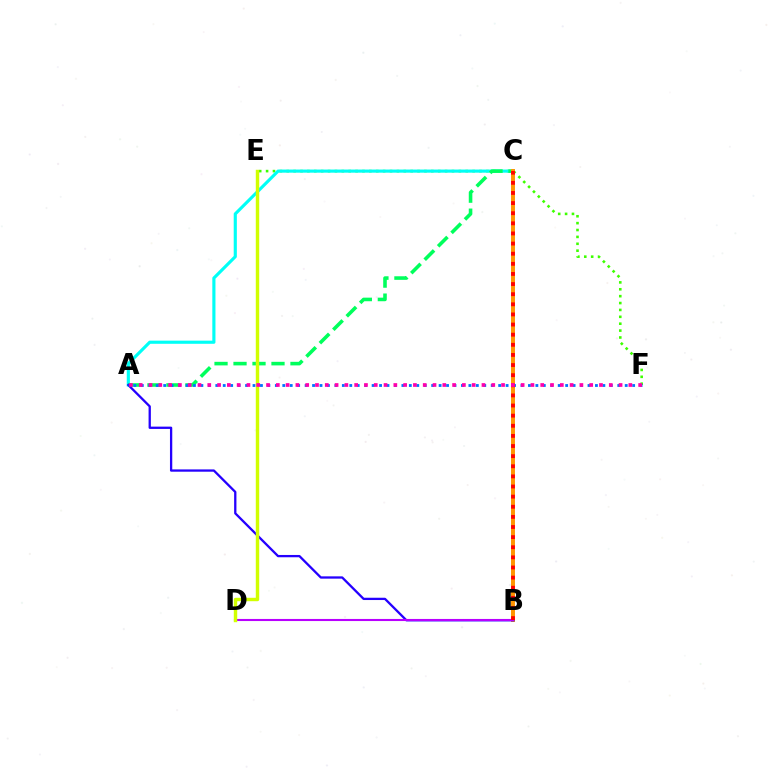{('E', 'F'): [{'color': '#3dff00', 'line_style': 'dotted', 'thickness': 1.87}], ('A', 'C'): [{'color': '#00fff6', 'line_style': 'solid', 'thickness': 2.26}, {'color': '#00ff5c', 'line_style': 'dashed', 'thickness': 2.58}], ('B', 'C'): [{'color': '#ff9400', 'line_style': 'solid', 'thickness': 2.84}, {'color': '#ff0000', 'line_style': 'dotted', 'thickness': 2.75}], ('A', 'B'): [{'color': '#2500ff', 'line_style': 'solid', 'thickness': 1.65}], ('A', 'F'): [{'color': '#0074ff', 'line_style': 'dotted', 'thickness': 2.02}, {'color': '#ff00ac', 'line_style': 'dotted', 'thickness': 2.66}], ('B', 'D'): [{'color': '#b900ff', 'line_style': 'solid', 'thickness': 1.51}], ('D', 'E'): [{'color': '#d1ff00', 'line_style': 'solid', 'thickness': 2.47}]}